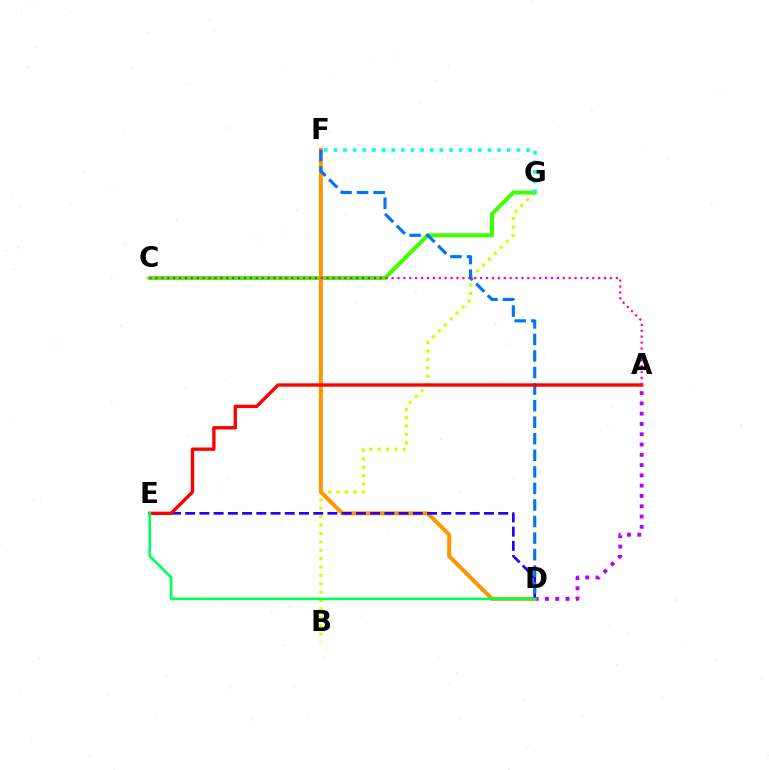{('B', 'G'): [{'color': '#d1ff00', 'line_style': 'dotted', 'thickness': 2.28}], ('C', 'G'): [{'color': '#3dff00', 'line_style': 'solid', 'thickness': 2.9}], ('A', 'D'): [{'color': '#b900ff', 'line_style': 'dotted', 'thickness': 2.79}], ('D', 'F'): [{'color': '#ff9400', 'line_style': 'solid', 'thickness': 2.87}, {'color': '#0074ff', 'line_style': 'dashed', 'thickness': 2.25}], ('D', 'E'): [{'color': '#2500ff', 'line_style': 'dashed', 'thickness': 1.93}, {'color': '#00ff5c', 'line_style': 'solid', 'thickness': 1.89}], ('A', 'E'): [{'color': '#ff0000', 'line_style': 'solid', 'thickness': 2.41}], ('A', 'C'): [{'color': '#ff00ac', 'line_style': 'dotted', 'thickness': 1.6}], ('F', 'G'): [{'color': '#00fff6', 'line_style': 'dotted', 'thickness': 2.62}]}